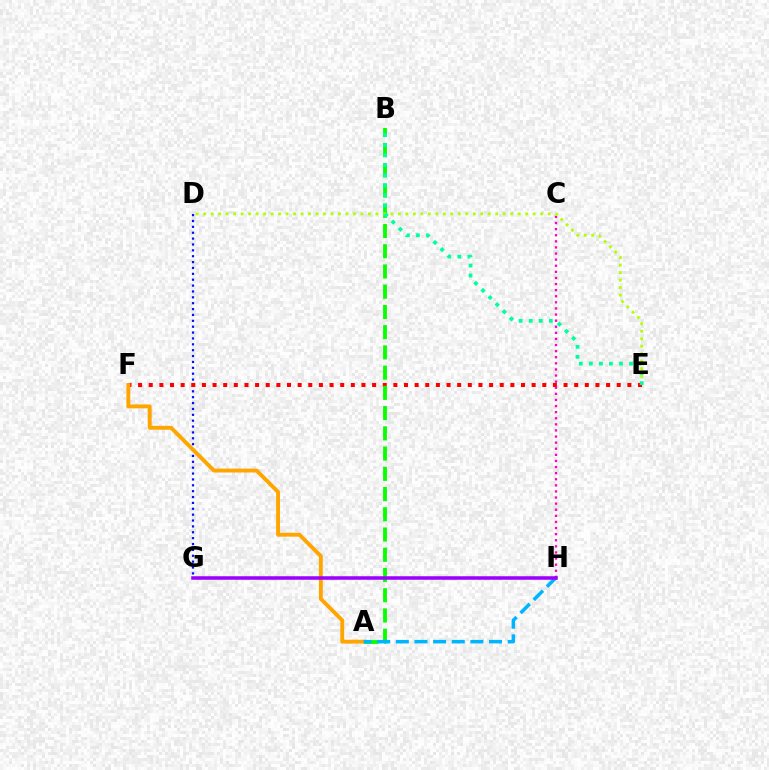{('D', 'G'): [{'color': '#0010ff', 'line_style': 'dotted', 'thickness': 1.6}], ('E', 'F'): [{'color': '#ff0000', 'line_style': 'dotted', 'thickness': 2.89}], ('A', 'F'): [{'color': '#ffa500', 'line_style': 'solid', 'thickness': 2.8}], ('A', 'B'): [{'color': '#08ff00', 'line_style': 'dashed', 'thickness': 2.75}], ('A', 'H'): [{'color': '#00b5ff', 'line_style': 'dashed', 'thickness': 2.53}], ('C', 'H'): [{'color': '#ff00bd', 'line_style': 'dotted', 'thickness': 1.66}], ('G', 'H'): [{'color': '#9b00ff', 'line_style': 'solid', 'thickness': 2.54}], ('D', 'E'): [{'color': '#b3ff00', 'line_style': 'dotted', 'thickness': 2.03}], ('B', 'E'): [{'color': '#00ff9d', 'line_style': 'dotted', 'thickness': 2.73}]}